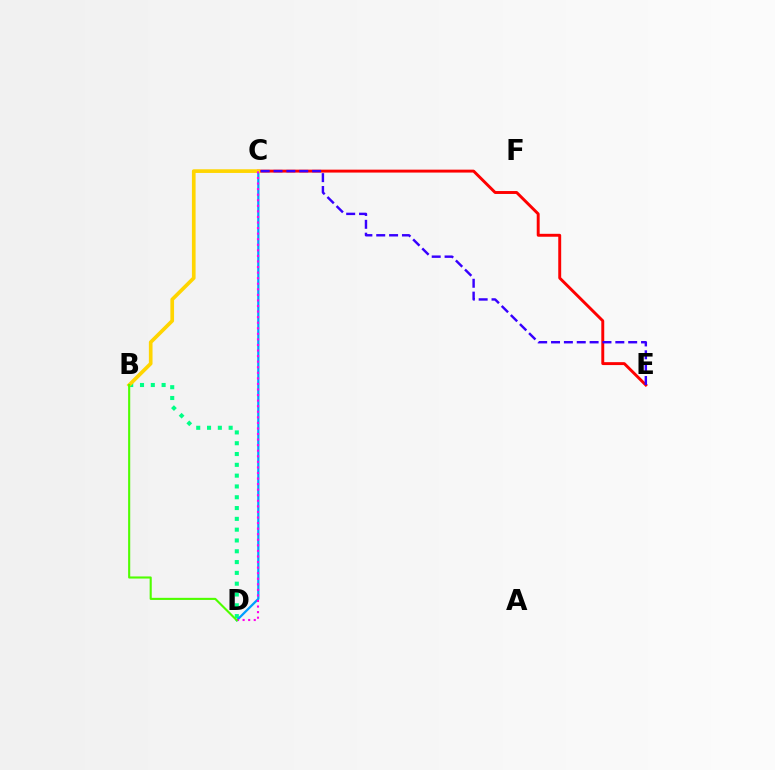{('B', 'D'): [{'color': '#00ff86', 'line_style': 'dotted', 'thickness': 2.94}, {'color': '#4fff00', 'line_style': 'solid', 'thickness': 1.52}], ('C', 'E'): [{'color': '#ff0000', 'line_style': 'solid', 'thickness': 2.1}, {'color': '#3700ff', 'line_style': 'dashed', 'thickness': 1.75}], ('C', 'D'): [{'color': '#009eff', 'line_style': 'solid', 'thickness': 1.63}, {'color': '#ff00ed', 'line_style': 'dotted', 'thickness': 1.51}], ('B', 'C'): [{'color': '#ffd500', 'line_style': 'solid', 'thickness': 2.65}]}